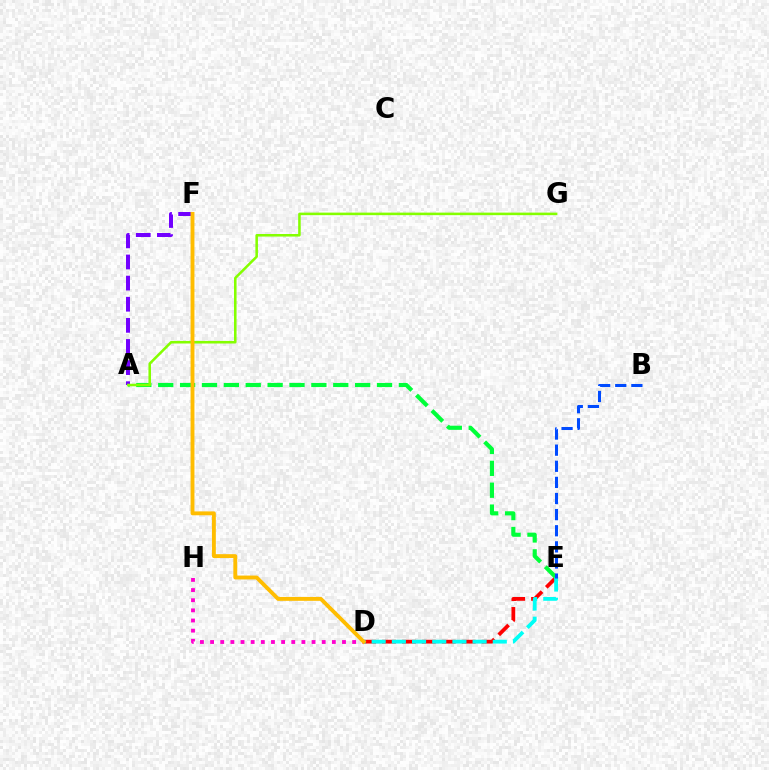{('D', 'E'): [{'color': '#ff0000', 'line_style': 'dashed', 'thickness': 2.71}, {'color': '#00fff6', 'line_style': 'dashed', 'thickness': 2.74}], ('A', 'E'): [{'color': '#00ff39', 'line_style': 'dashed', 'thickness': 2.97}], ('A', 'F'): [{'color': '#7200ff', 'line_style': 'dashed', 'thickness': 2.87}], ('D', 'H'): [{'color': '#ff00cf', 'line_style': 'dotted', 'thickness': 2.76}], ('A', 'G'): [{'color': '#84ff00', 'line_style': 'solid', 'thickness': 1.84}], ('D', 'F'): [{'color': '#ffbd00', 'line_style': 'solid', 'thickness': 2.79}], ('B', 'E'): [{'color': '#004bff', 'line_style': 'dashed', 'thickness': 2.19}]}